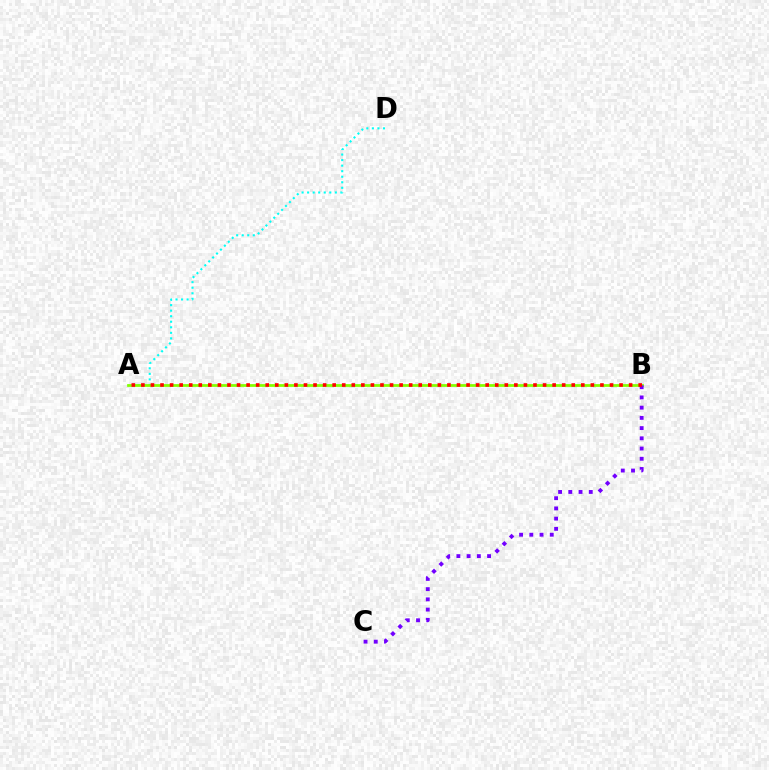{('A', 'D'): [{'color': '#00fff6', 'line_style': 'dotted', 'thickness': 1.51}], ('A', 'B'): [{'color': '#84ff00', 'line_style': 'solid', 'thickness': 1.99}, {'color': '#ff0000', 'line_style': 'dotted', 'thickness': 2.6}], ('B', 'C'): [{'color': '#7200ff', 'line_style': 'dotted', 'thickness': 2.78}]}